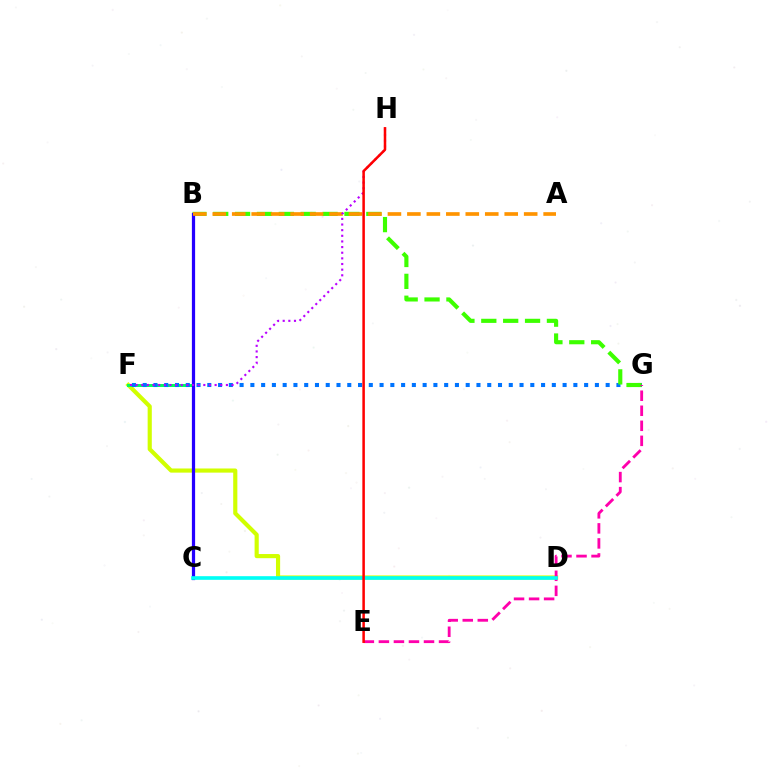{('D', 'F'): [{'color': '#d1ff00', 'line_style': 'solid', 'thickness': 2.99}], ('B', 'F'): [{'color': '#00ff5c', 'line_style': 'solid', 'thickness': 2.13}], ('F', 'G'): [{'color': '#0074ff', 'line_style': 'dotted', 'thickness': 2.93}], ('B', 'G'): [{'color': '#3dff00', 'line_style': 'dashed', 'thickness': 2.97}], ('E', 'G'): [{'color': '#ff00ac', 'line_style': 'dashed', 'thickness': 2.04}], ('B', 'C'): [{'color': '#2500ff', 'line_style': 'solid', 'thickness': 2.32}], ('C', 'D'): [{'color': '#00fff6', 'line_style': 'solid', 'thickness': 2.62}], ('A', 'B'): [{'color': '#ff9400', 'line_style': 'dashed', 'thickness': 2.64}], ('F', 'H'): [{'color': '#b900ff', 'line_style': 'dotted', 'thickness': 1.53}], ('E', 'H'): [{'color': '#ff0000', 'line_style': 'solid', 'thickness': 1.82}]}